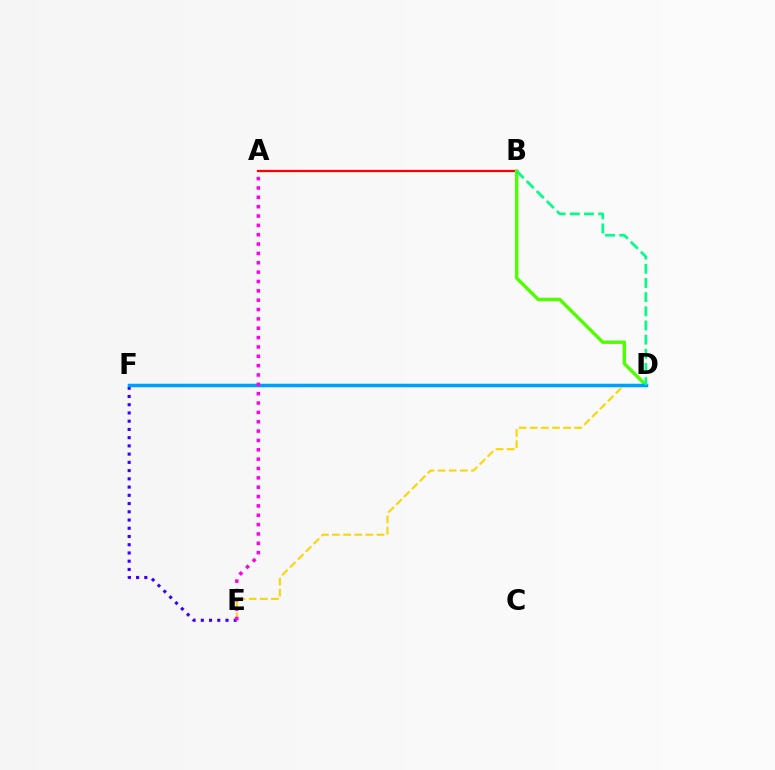{('E', 'F'): [{'color': '#3700ff', 'line_style': 'dotted', 'thickness': 2.24}], ('D', 'E'): [{'color': '#ffd500', 'line_style': 'dashed', 'thickness': 1.51}], ('A', 'B'): [{'color': '#ff0000', 'line_style': 'solid', 'thickness': 1.61}], ('B', 'D'): [{'color': '#4fff00', 'line_style': 'solid', 'thickness': 2.44}, {'color': '#00ff86', 'line_style': 'dashed', 'thickness': 1.92}], ('D', 'F'): [{'color': '#009eff', 'line_style': 'solid', 'thickness': 2.51}], ('A', 'E'): [{'color': '#ff00ed', 'line_style': 'dotted', 'thickness': 2.54}]}